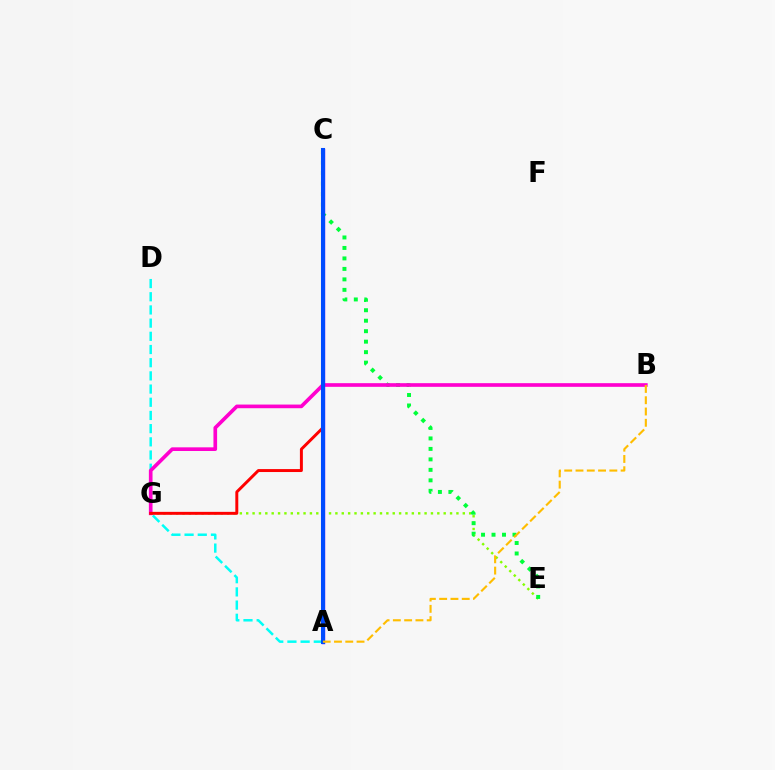{('A', 'D'): [{'color': '#00fff6', 'line_style': 'dashed', 'thickness': 1.79}], ('E', 'G'): [{'color': '#84ff00', 'line_style': 'dotted', 'thickness': 1.73}], ('C', 'E'): [{'color': '#00ff39', 'line_style': 'dotted', 'thickness': 2.85}], ('B', 'G'): [{'color': '#ff00cf', 'line_style': 'solid', 'thickness': 2.63}], ('C', 'G'): [{'color': '#ff0000', 'line_style': 'solid', 'thickness': 2.13}], ('A', 'C'): [{'color': '#7200ff', 'line_style': 'solid', 'thickness': 2.43}, {'color': '#004bff', 'line_style': 'solid', 'thickness': 2.93}], ('A', 'B'): [{'color': '#ffbd00', 'line_style': 'dashed', 'thickness': 1.53}]}